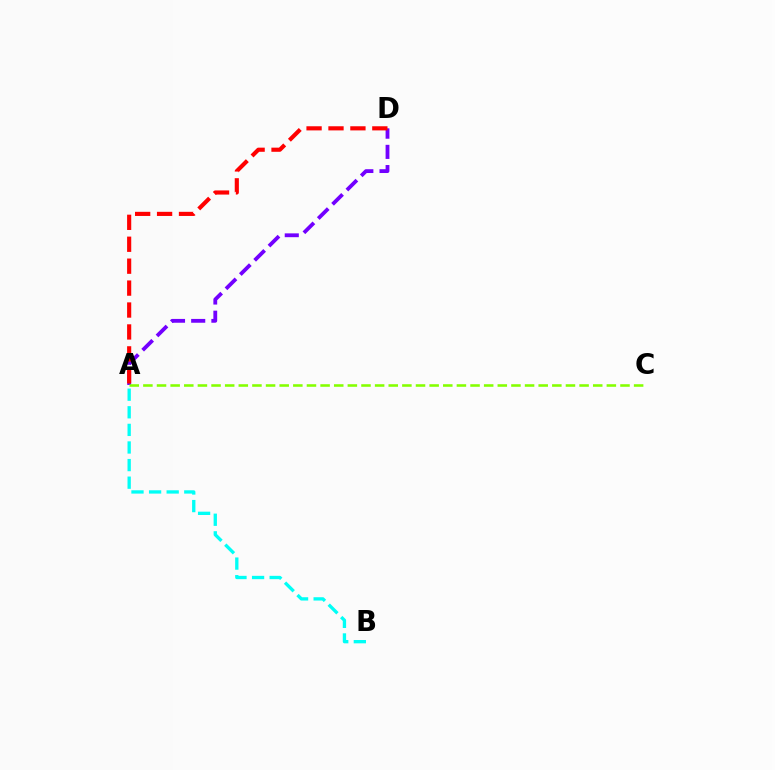{('A', 'D'): [{'color': '#7200ff', 'line_style': 'dashed', 'thickness': 2.74}, {'color': '#ff0000', 'line_style': 'dashed', 'thickness': 2.98}], ('A', 'C'): [{'color': '#84ff00', 'line_style': 'dashed', 'thickness': 1.85}], ('A', 'B'): [{'color': '#00fff6', 'line_style': 'dashed', 'thickness': 2.39}]}